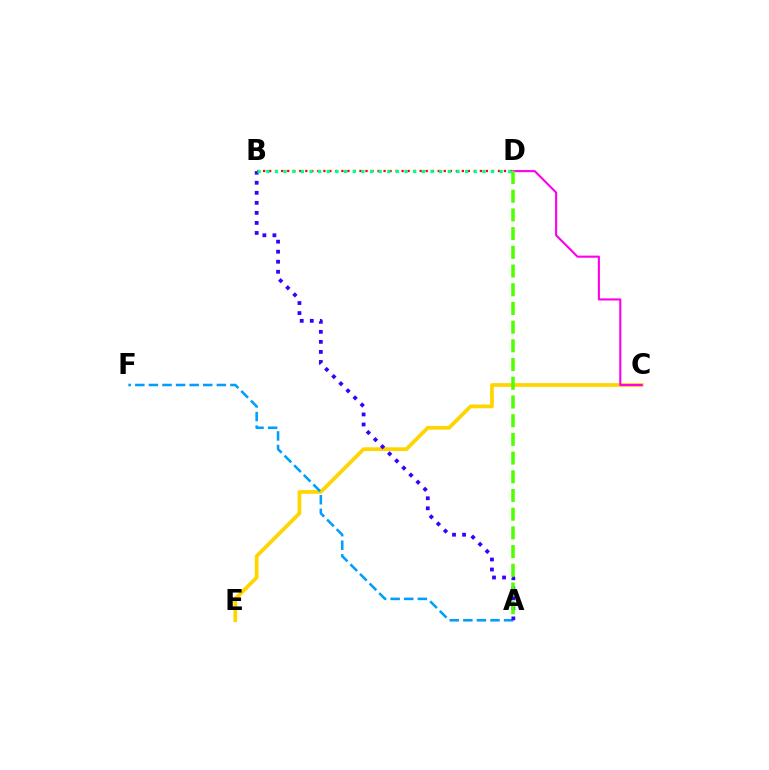{('B', 'D'): [{'color': '#ff0000', 'line_style': 'dotted', 'thickness': 1.64}, {'color': '#00ff86', 'line_style': 'dotted', 'thickness': 2.35}], ('C', 'E'): [{'color': '#ffd500', 'line_style': 'solid', 'thickness': 2.7}], ('A', 'F'): [{'color': '#009eff', 'line_style': 'dashed', 'thickness': 1.85}], ('A', 'B'): [{'color': '#3700ff', 'line_style': 'dotted', 'thickness': 2.73}], ('C', 'D'): [{'color': '#ff00ed', 'line_style': 'solid', 'thickness': 1.52}], ('A', 'D'): [{'color': '#4fff00', 'line_style': 'dashed', 'thickness': 2.54}]}